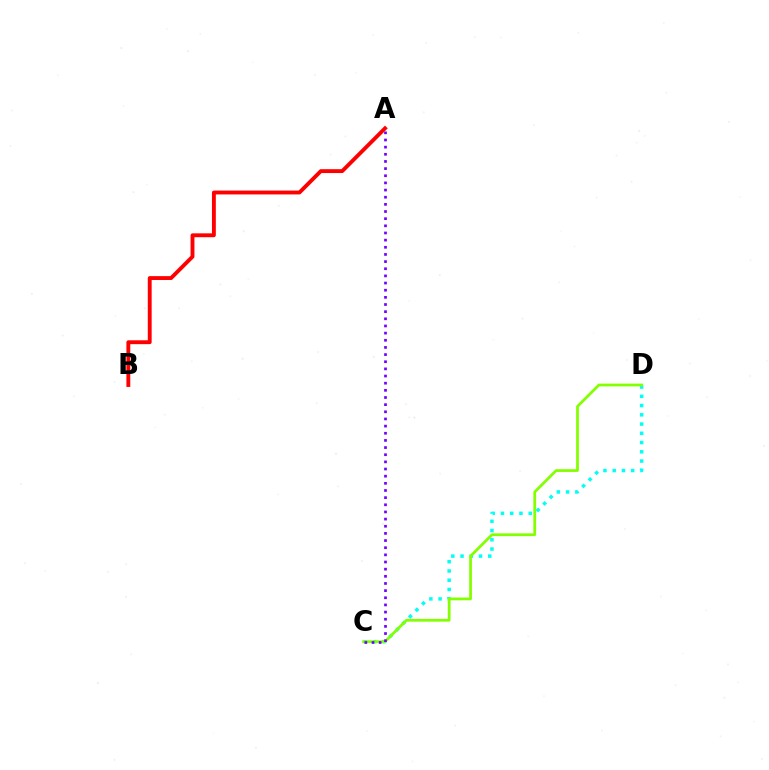{('C', 'D'): [{'color': '#00fff6', 'line_style': 'dotted', 'thickness': 2.51}, {'color': '#84ff00', 'line_style': 'solid', 'thickness': 1.98}], ('A', 'C'): [{'color': '#7200ff', 'line_style': 'dotted', 'thickness': 1.94}], ('A', 'B'): [{'color': '#ff0000', 'line_style': 'solid', 'thickness': 2.78}]}